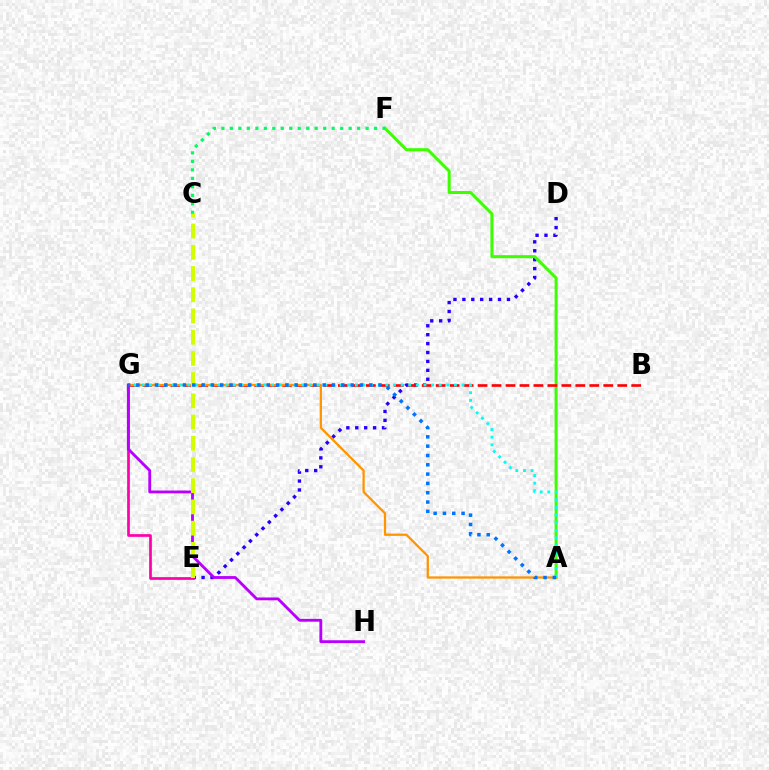{('D', 'E'): [{'color': '#2500ff', 'line_style': 'dotted', 'thickness': 2.42}], ('A', 'F'): [{'color': '#3dff00', 'line_style': 'solid', 'thickness': 2.18}], ('C', 'F'): [{'color': '#00ff5c', 'line_style': 'dotted', 'thickness': 2.31}], ('B', 'G'): [{'color': '#ff0000', 'line_style': 'dashed', 'thickness': 1.9}], ('E', 'G'): [{'color': '#ff00ac', 'line_style': 'solid', 'thickness': 1.95}], ('A', 'G'): [{'color': '#ff9400', 'line_style': 'solid', 'thickness': 1.63}, {'color': '#00fff6', 'line_style': 'dotted', 'thickness': 2.07}, {'color': '#0074ff', 'line_style': 'dotted', 'thickness': 2.53}], ('G', 'H'): [{'color': '#b900ff', 'line_style': 'solid', 'thickness': 2.04}], ('C', 'E'): [{'color': '#d1ff00', 'line_style': 'dashed', 'thickness': 2.88}]}